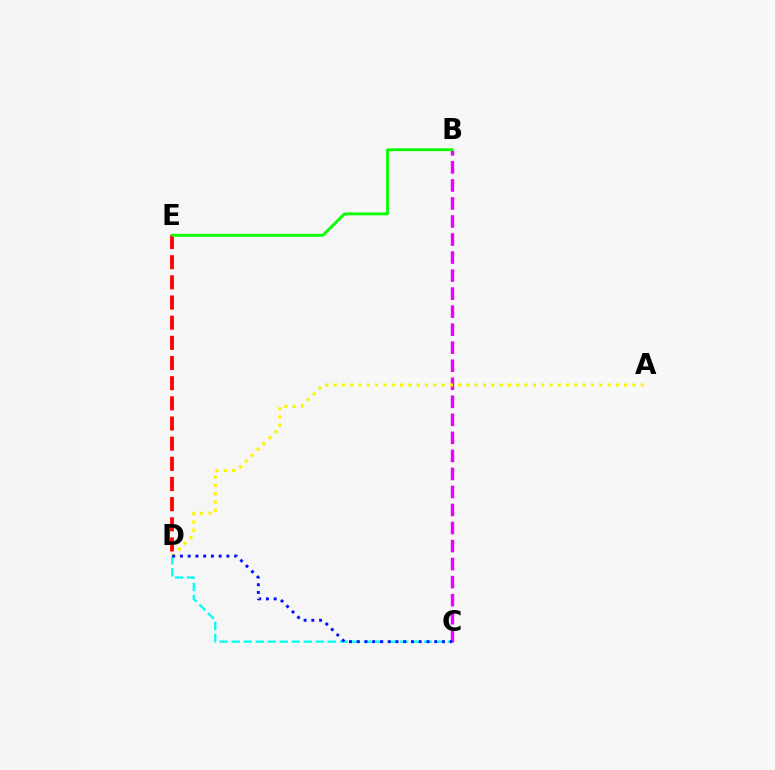{('B', 'C'): [{'color': '#ee00ff', 'line_style': 'dashed', 'thickness': 2.45}], ('A', 'D'): [{'color': '#fcf500', 'line_style': 'dotted', 'thickness': 2.26}], ('D', 'E'): [{'color': '#ff0000', 'line_style': 'dashed', 'thickness': 2.74}], ('C', 'D'): [{'color': '#00fff6', 'line_style': 'dashed', 'thickness': 1.63}, {'color': '#0010ff', 'line_style': 'dotted', 'thickness': 2.1}], ('B', 'E'): [{'color': '#08ff00', 'line_style': 'solid', 'thickness': 2.05}]}